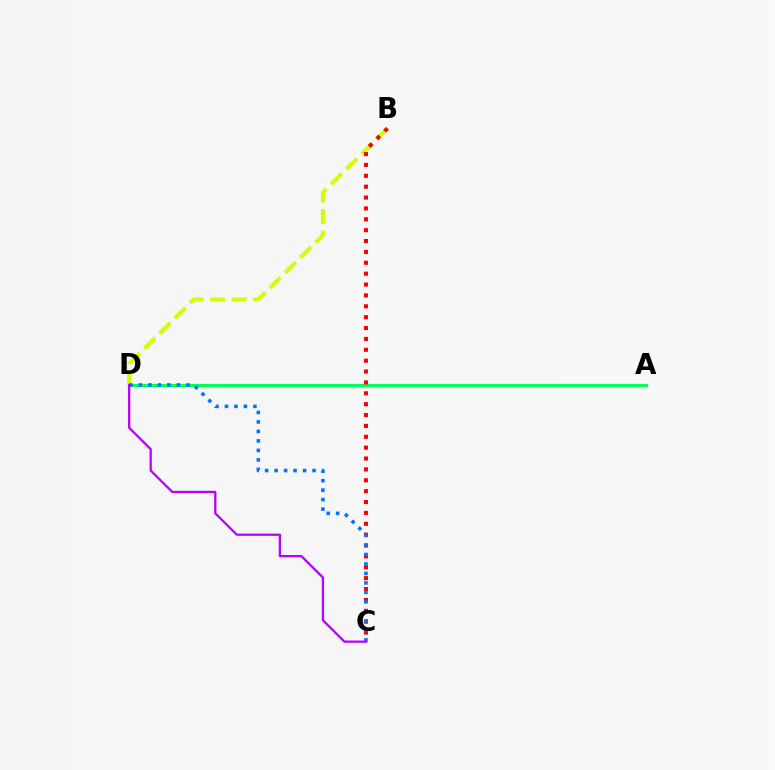{('A', 'D'): [{'color': '#00ff5c', 'line_style': 'solid', 'thickness': 2.27}], ('B', 'D'): [{'color': '#d1ff00', 'line_style': 'dashed', 'thickness': 2.92}], ('B', 'C'): [{'color': '#ff0000', 'line_style': 'dotted', 'thickness': 2.95}], ('C', 'D'): [{'color': '#0074ff', 'line_style': 'dotted', 'thickness': 2.58}, {'color': '#b900ff', 'line_style': 'solid', 'thickness': 1.64}]}